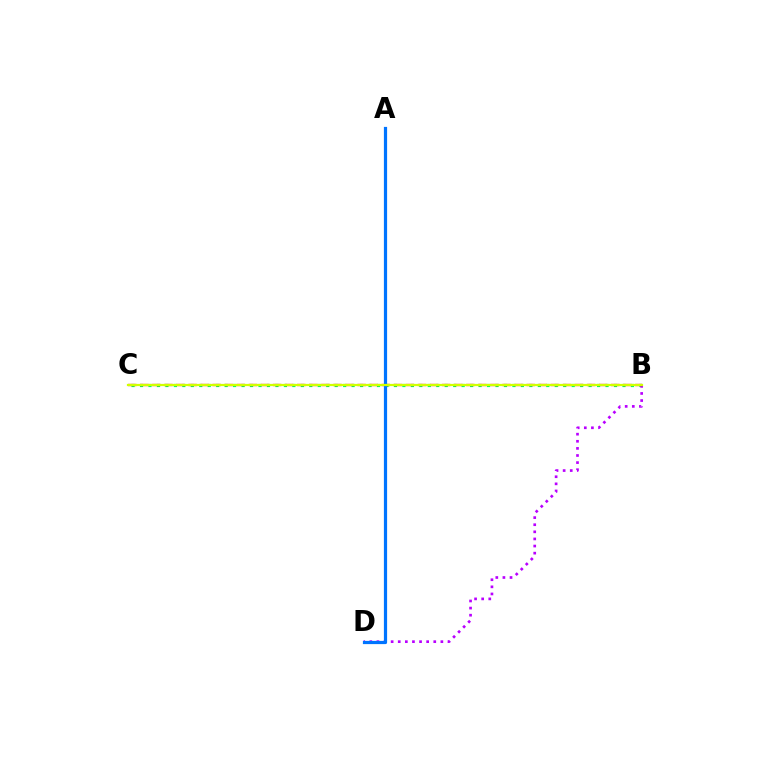{('B', 'C'): [{'color': '#00ff5c', 'line_style': 'dotted', 'thickness': 2.3}, {'color': '#ff0000', 'line_style': 'dashed', 'thickness': 1.64}, {'color': '#d1ff00', 'line_style': 'solid', 'thickness': 1.6}], ('B', 'D'): [{'color': '#b900ff', 'line_style': 'dotted', 'thickness': 1.93}], ('A', 'D'): [{'color': '#0074ff', 'line_style': 'solid', 'thickness': 2.31}]}